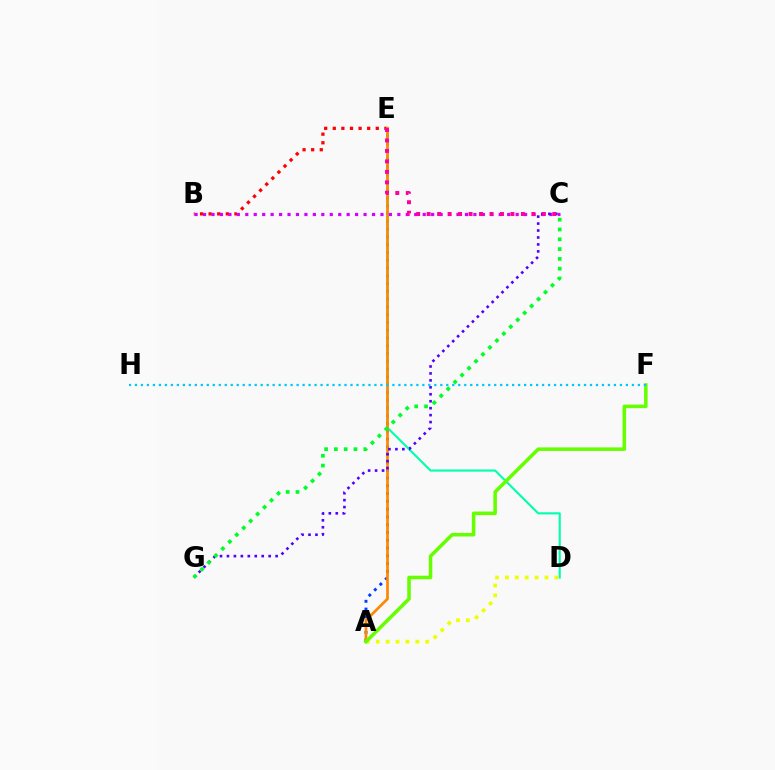{('B', 'E'): [{'color': '#ff0000', 'line_style': 'dotted', 'thickness': 2.34}], ('A', 'E'): [{'color': '#003fff', 'line_style': 'dotted', 'thickness': 2.11}, {'color': '#ff8800', 'line_style': 'solid', 'thickness': 1.95}], ('D', 'E'): [{'color': '#00ffaf', 'line_style': 'solid', 'thickness': 1.53}], ('A', 'D'): [{'color': '#eeff00', 'line_style': 'dotted', 'thickness': 2.69}], ('B', 'C'): [{'color': '#d600ff', 'line_style': 'dotted', 'thickness': 2.3}], ('C', 'G'): [{'color': '#4f00ff', 'line_style': 'dotted', 'thickness': 1.89}, {'color': '#00ff27', 'line_style': 'dotted', 'thickness': 2.66}], ('C', 'E'): [{'color': '#ff00a0', 'line_style': 'dotted', 'thickness': 2.85}], ('A', 'F'): [{'color': '#66ff00', 'line_style': 'solid', 'thickness': 2.55}], ('F', 'H'): [{'color': '#00c7ff', 'line_style': 'dotted', 'thickness': 1.63}]}